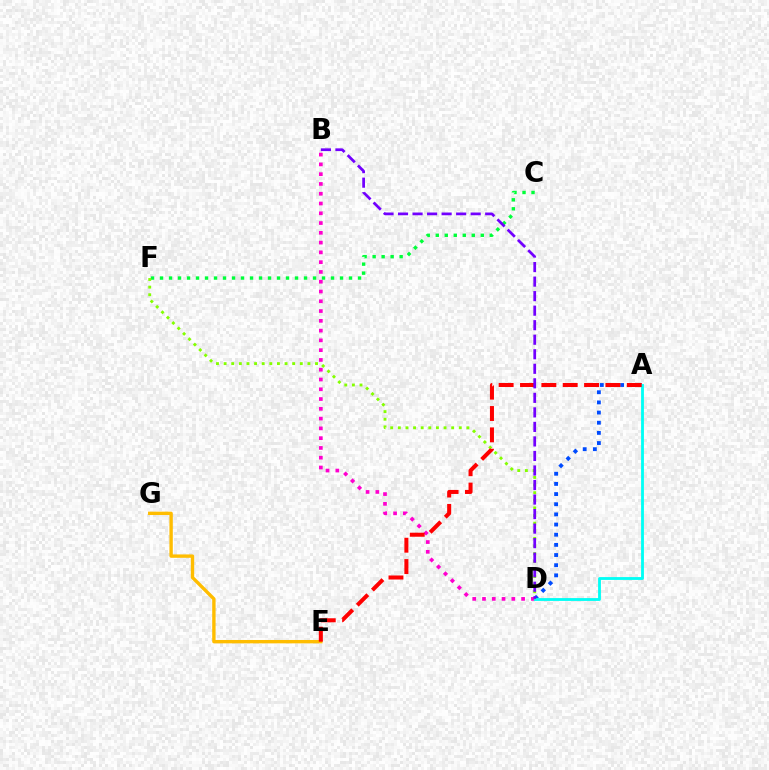{('C', 'F'): [{'color': '#00ff39', 'line_style': 'dotted', 'thickness': 2.45}], ('E', 'G'): [{'color': '#ffbd00', 'line_style': 'solid', 'thickness': 2.43}], ('A', 'D'): [{'color': '#004bff', 'line_style': 'dotted', 'thickness': 2.76}, {'color': '#00fff6', 'line_style': 'solid', 'thickness': 2.03}], ('B', 'D'): [{'color': '#ff00cf', 'line_style': 'dotted', 'thickness': 2.66}, {'color': '#7200ff', 'line_style': 'dashed', 'thickness': 1.97}], ('D', 'F'): [{'color': '#84ff00', 'line_style': 'dotted', 'thickness': 2.07}], ('A', 'E'): [{'color': '#ff0000', 'line_style': 'dashed', 'thickness': 2.9}]}